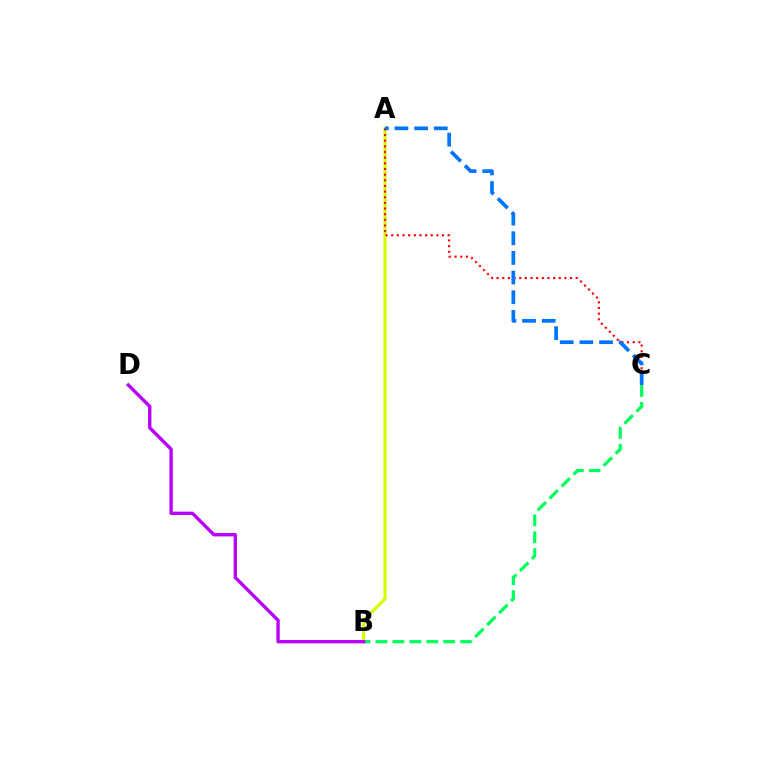{('A', 'B'): [{'color': '#d1ff00', 'line_style': 'solid', 'thickness': 2.22}], ('B', 'C'): [{'color': '#00ff5c', 'line_style': 'dashed', 'thickness': 2.3}], ('A', 'C'): [{'color': '#ff0000', 'line_style': 'dotted', 'thickness': 1.54}, {'color': '#0074ff', 'line_style': 'dashed', 'thickness': 2.67}], ('B', 'D'): [{'color': '#b900ff', 'line_style': 'solid', 'thickness': 2.42}]}